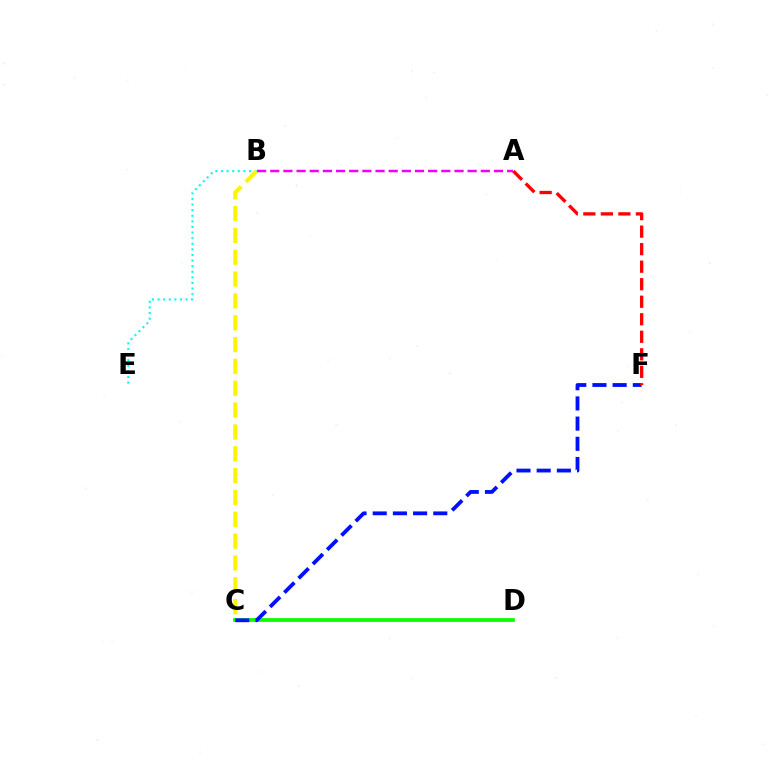{('B', 'E'): [{'color': '#00fff6', 'line_style': 'dotted', 'thickness': 1.52}], ('C', 'D'): [{'color': '#08ff00', 'line_style': 'solid', 'thickness': 2.68}], ('C', 'F'): [{'color': '#0010ff', 'line_style': 'dashed', 'thickness': 2.74}], ('B', 'C'): [{'color': '#fcf500', 'line_style': 'dashed', 'thickness': 2.97}], ('A', 'F'): [{'color': '#ff0000', 'line_style': 'dashed', 'thickness': 2.38}], ('A', 'B'): [{'color': '#ee00ff', 'line_style': 'dashed', 'thickness': 1.79}]}